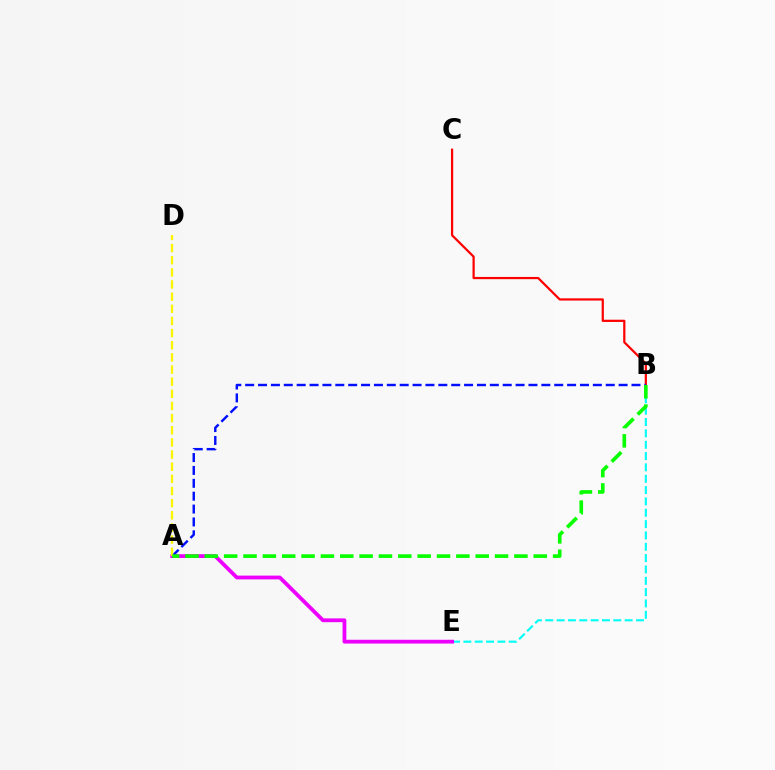{('B', 'E'): [{'color': '#00fff6', 'line_style': 'dashed', 'thickness': 1.54}], ('B', 'C'): [{'color': '#ff0000', 'line_style': 'solid', 'thickness': 1.6}], ('A', 'E'): [{'color': '#ee00ff', 'line_style': 'solid', 'thickness': 2.73}], ('A', 'B'): [{'color': '#0010ff', 'line_style': 'dashed', 'thickness': 1.75}, {'color': '#08ff00', 'line_style': 'dashed', 'thickness': 2.63}], ('A', 'D'): [{'color': '#fcf500', 'line_style': 'dashed', 'thickness': 1.65}]}